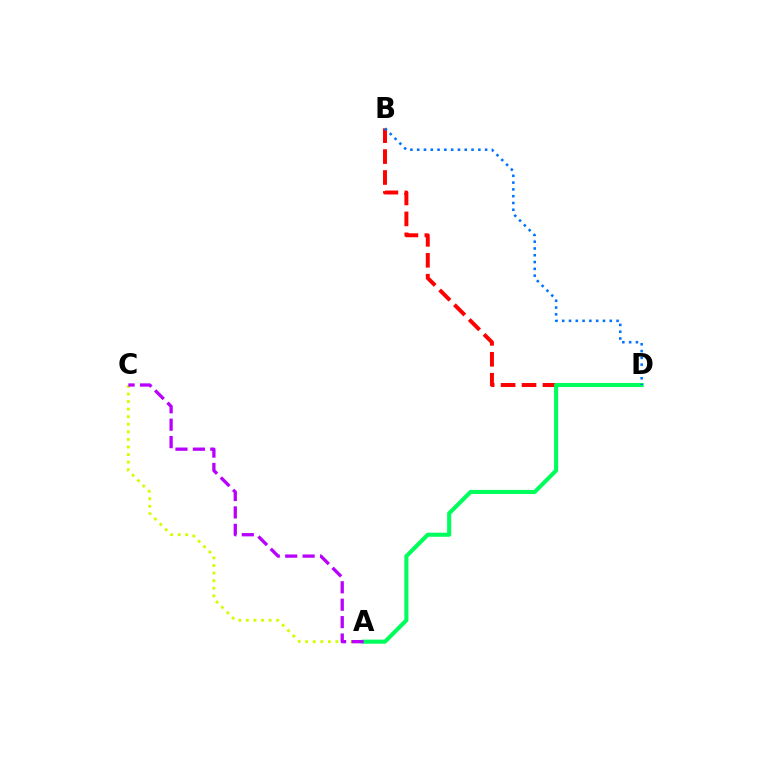{('A', 'C'): [{'color': '#d1ff00', 'line_style': 'dotted', 'thickness': 2.06}, {'color': '#b900ff', 'line_style': 'dashed', 'thickness': 2.37}], ('B', 'D'): [{'color': '#ff0000', 'line_style': 'dashed', 'thickness': 2.84}, {'color': '#0074ff', 'line_style': 'dotted', 'thickness': 1.85}], ('A', 'D'): [{'color': '#00ff5c', 'line_style': 'solid', 'thickness': 2.94}]}